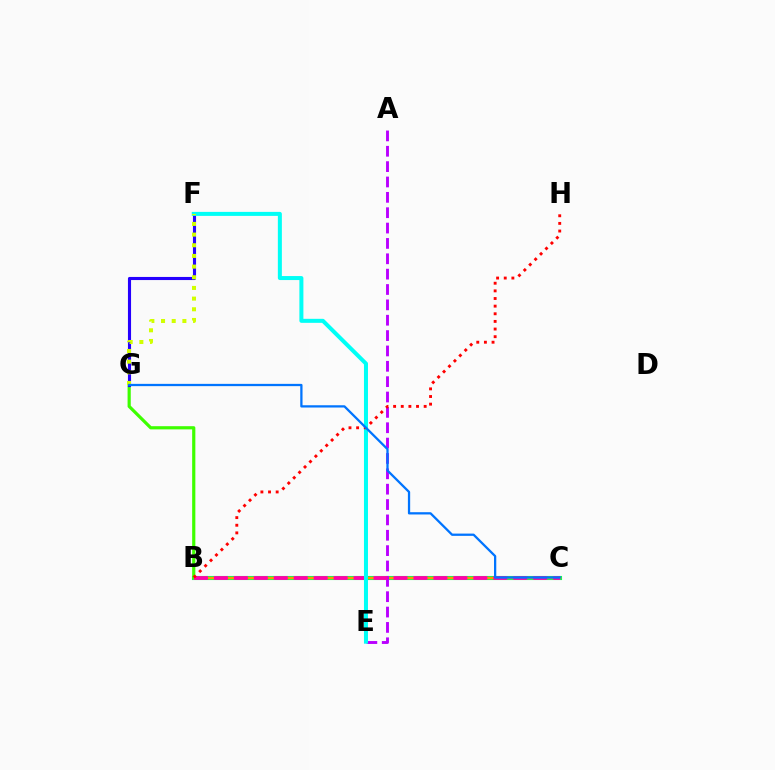{('B', 'C'): [{'color': '#00ff5c', 'line_style': 'solid', 'thickness': 2.95}, {'color': '#ff9400', 'line_style': 'solid', 'thickness': 1.73}, {'color': '#ff00ac', 'line_style': 'dashed', 'thickness': 2.71}], ('A', 'E'): [{'color': '#b900ff', 'line_style': 'dashed', 'thickness': 2.09}], ('B', 'G'): [{'color': '#3dff00', 'line_style': 'solid', 'thickness': 2.29}], ('F', 'G'): [{'color': '#2500ff', 'line_style': 'solid', 'thickness': 2.24}, {'color': '#d1ff00', 'line_style': 'dotted', 'thickness': 2.9}], ('E', 'F'): [{'color': '#00fff6', 'line_style': 'solid', 'thickness': 2.89}], ('B', 'H'): [{'color': '#ff0000', 'line_style': 'dotted', 'thickness': 2.07}], ('C', 'G'): [{'color': '#0074ff', 'line_style': 'solid', 'thickness': 1.64}]}